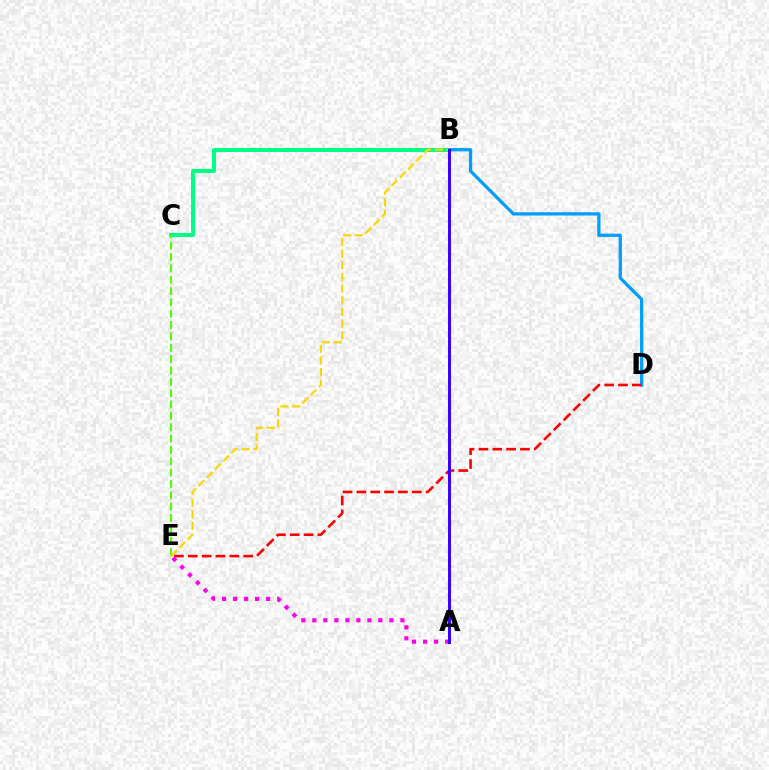{('B', 'C'): [{'color': '#00ff86', 'line_style': 'solid', 'thickness': 2.9}], ('B', 'D'): [{'color': '#009eff', 'line_style': 'solid', 'thickness': 2.35}], ('C', 'E'): [{'color': '#4fff00', 'line_style': 'dashed', 'thickness': 1.54}], ('D', 'E'): [{'color': '#ff0000', 'line_style': 'dashed', 'thickness': 1.88}], ('B', 'E'): [{'color': '#ffd500', 'line_style': 'dashed', 'thickness': 1.58}], ('A', 'E'): [{'color': '#ff00ed', 'line_style': 'dotted', 'thickness': 2.99}], ('A', 'B'): [{'color': '#3700ff', 'line_style': 'solid', 'thickness': 2.14}]}